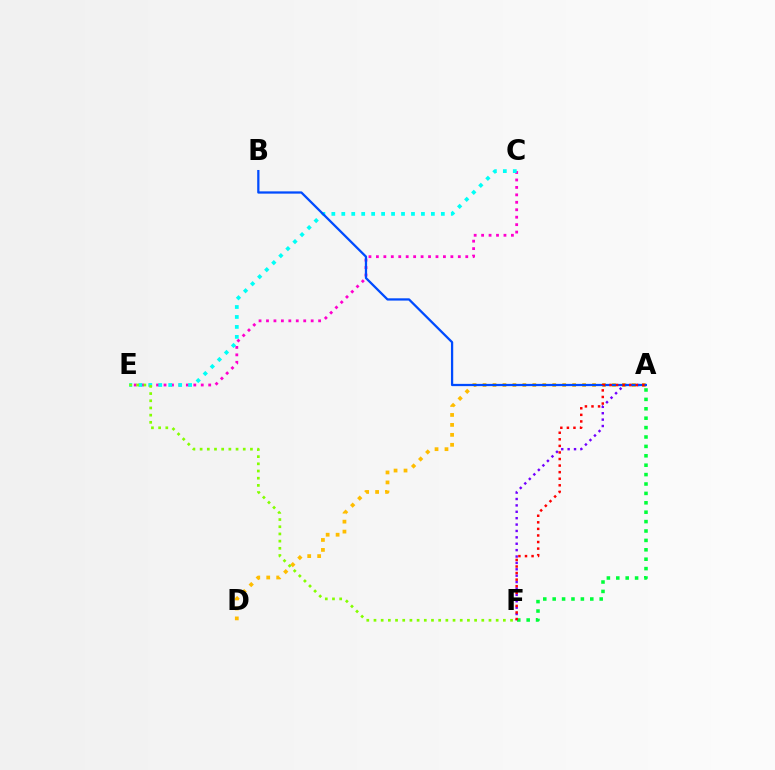{('C', 'E'): [{'color': '#ff00cf', 'line_style': 'dotted', 'thickness': 2.02}, {'color': '#00fff6', 'line_style': 'dotted', 'thickness': 2.7}], ('A', 'F'): [{'color': '#7200ff', 'line_style': 'dotted', 'thickness': 1.74}, {'color': '#00ff39', 'line_style': 'dotted', 'thickness': 2.55}, {'color': '#ff0000', 'line_style': 'dotted', 'thickness': 1.78}], ('A', 'D'): [{'color': '#ffbd00', 'line_style': 'dotted', 'thickness': 2.71}], ('A', 'B'): [{'color': '#004bff', 'line_style': 'solid', 'thickness': 1.63}], ('E', 'F'): [{'color': '#84ff00', 'line_style': 'dotted', 'thickness': 1.95}]}